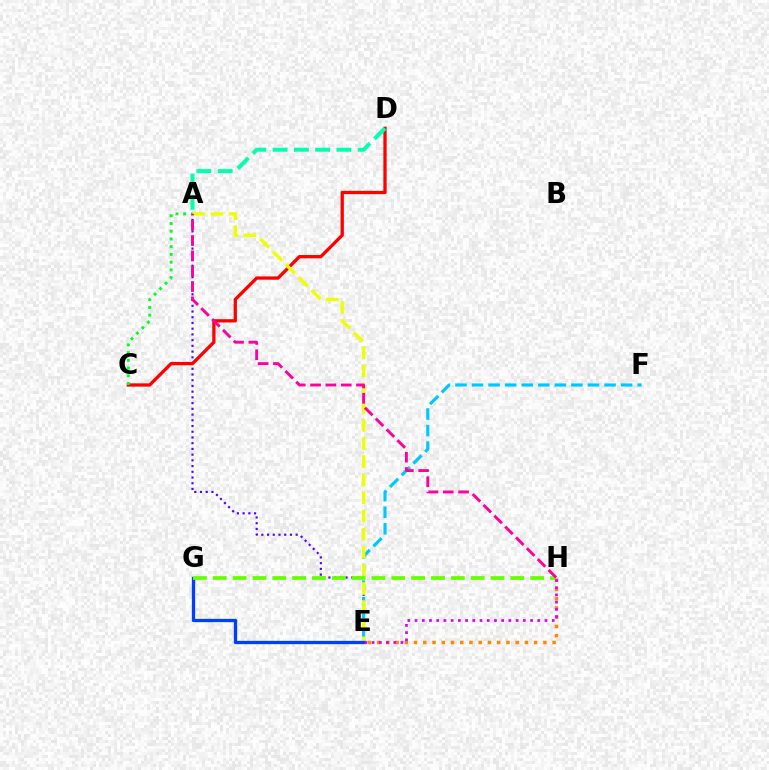{('A', 'E'): [{'color': '#4f00ff', 'line_style': 'dotted', 'thickness': 1.56}, {'color': '#eeff00', 'line_style': 'dashed', 'thickness': 2.46}], ('C', 'D'): [{'color': '#ff0000', 'line_style': 'solid', 'thickness': 2.36}], ('E', 'F'): [{'color': '#00c7ff', 'line_style': 'dashed', 'thickness': 2.25}], ('A', 'D'): [{'color': '#00ffaf', 'line_style': 'dashed', 'thickness': 2.89}], ('E', 'H'): [{'color': '#ff8800', 'line_style': 'dotted', 'thickness': 2.51}, {'color': '#d600ff', 'line_style': 'dotted', 'thickness': 1.96}], ('E', 'G'): [{'color': '#003fff', 'line_style': 'solid', 'thickness': 2.38}], ('G', 'H'): [{'color': '#66ff00', 'line_style': 'dashed', 'thickness': 2.69}], ('A', 'C'): [{'color': '#00ff27', 'line_style': 'dotted', 'thickness': 2.1}], ('A', 'H'): [{'color': '#ff00a0', 'line_style': 'dashed', 'thickness': 2.08}]}